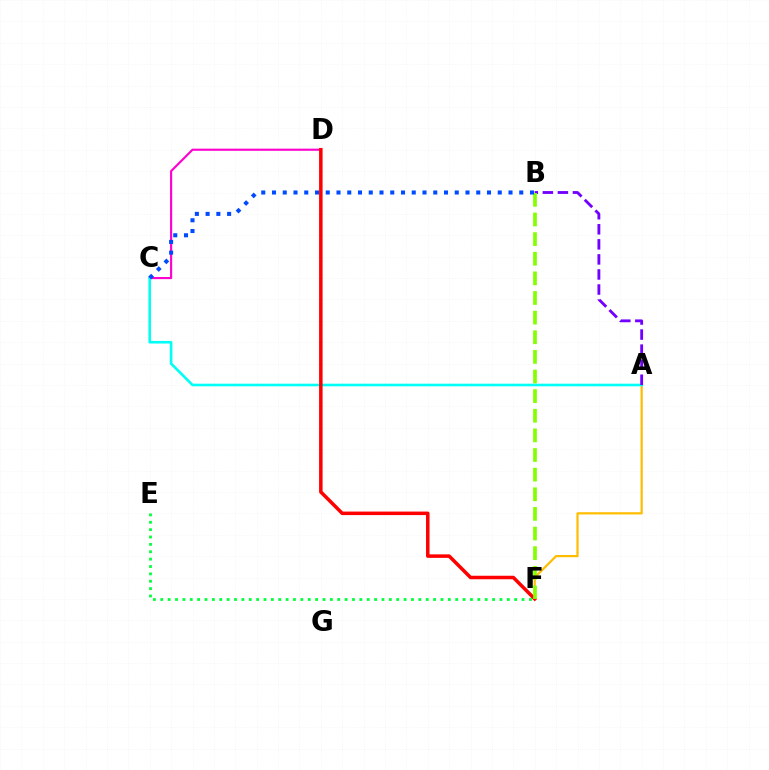{('A', 'F'): [{'color': '#ffbd00', 'line_style': 'solid', 'thickness': 1.59}], ('C', 'D'): [{'color': '#ff00cf', 'line_style': 'solid', 'thickness': 1.54}], ('A', 'C'): [{'color': '#00fff6', 'line_style': 'solid', 'thickness': 1.89}], ('E', 'F'): [{'color': '#00ff39', 'line_style': 'dotted', 'thickness': 2.0}], ('A', 'B'): [{'color': '#7200ff', 'line_style': 'dashed', 'thickness': 2.05}], ('D', 'F'): [{'color': '#ff0000', 'line_style': 'solid', 'thickness': 2.53}], ('B', 'F'): [{'color': '#84ff00', 'line_style': 'dashed', 'thickness': 2.67}], ('B', 'C'): [{'color': '#004bff', 'line_style': 'dotted', 'thickness': 2.92}]}